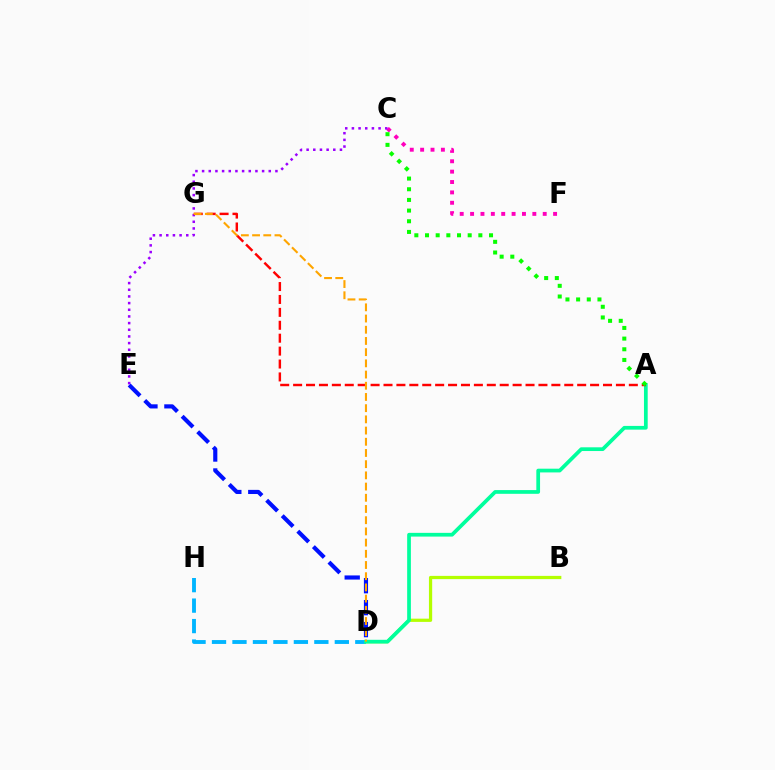{('D', 'H'): [{'color': '#00b5ff', 'line_style': 'dashed', 'thickness': 2.78}], ('B', 'D'): [{'color': '#b3ff00', 'line_style': 'solid', 'thickness': 2.33}], ('C', 'F'): [{'color': '#ff00bd', 'line_style': 'dotted', 'thickness': 2.82}], ('C', 'E'): [{'color': '#9b00ff', 'line_style': 'dotted', 'thickness': 1.81}], ('D', 'E'): [{'color': '#0010ff', 'line_style': 'dashed', 'thickness': 2.98}], ('A', 'D'): [{'color': '#00ff9d', 'line_style': 'solid', 'thickness': 2.68}], ('A', 'G'): [{'color': '#ff0000', 'line_style': 'dashed', 'thickness': 1.75}], ('A', 'C'): [{'color': '#08ff00', 'line_style': 'dotted', 'thickness': 2.9}], ('D', 'G'): [{'color': '#ffa500', 'line_style': 'dashed', 'thickness': 1.52}]}